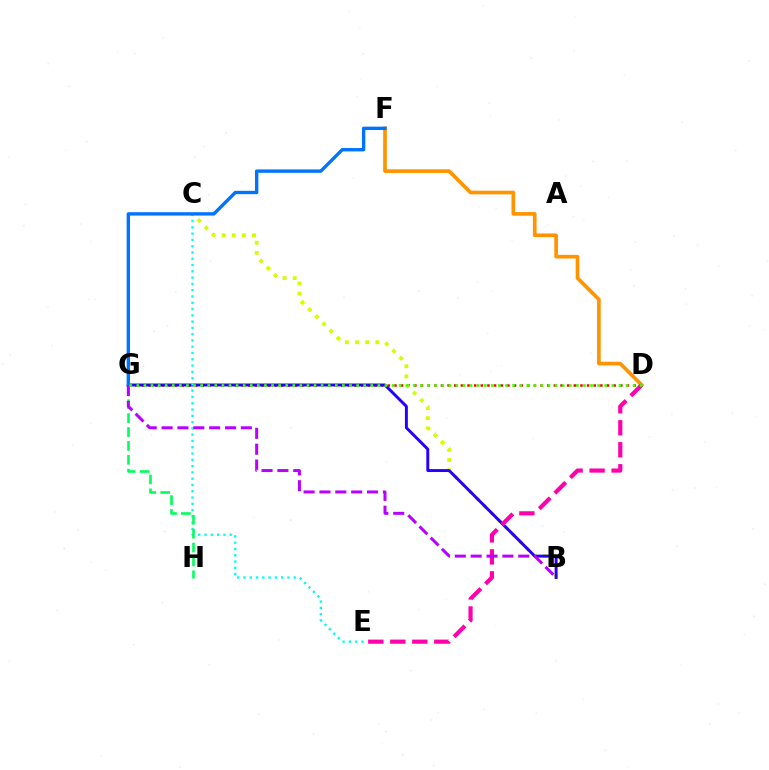{('D', 'G'): [{'color': '#ff0000', 'line_style': 'dotted', 'thickness': 1.8}, {'color': '#3dff00', 'line_style': 'dotted', 'thickness': 1.93}], ('B', 'C'): [{'color': '#d1ff00', 'line_style': 'dotted', 'thickness': 2.76}], ('B', 'G'): [{'color': '#2500ff', 'line_style': 'solid', 'thickness': 2.11}, {'color': '#b900ff', 'line_style': 'dashed', 'thickness': 2.15}], ('D', 'F'): [{'color': '#ff9400', 'line_style': 'solid', 'thickness': 2.65}], ('C', 'E'): [{'color': '#00fff6', 'line_style': 'dotted', 'thickness': 1.71}], ('D', 'E'): [{'color': '#ff00ac', 'line_style': 'dashed', 'thickness': 2.99}], ('G', 'H'): [{'color': '#00ff5c', 'line_style': 'dashed', 'thickness': 1.89}], ('F', 'G'): [{'color': '#0074ff', 'line_style': 'solid', 'thickness': 2.43}]}